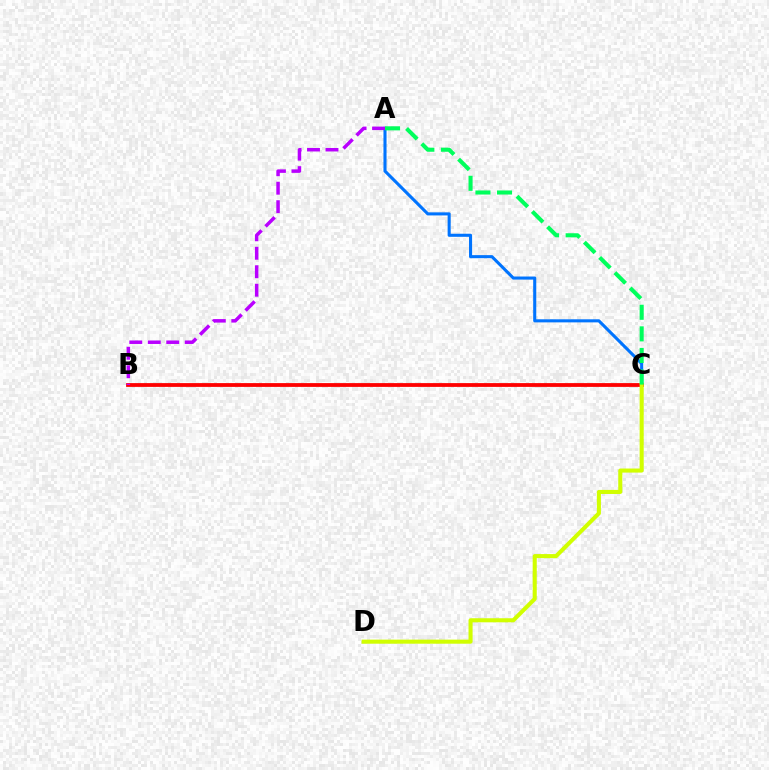{('A', 'C'): [{'color': '#0074ff', 'line_style': 'solid', 'thickness': 2.21}, {'color': '#00ff5c', 'line_style': 'dashed', 'thickness': 2.93}], ('B', 'C'): [{'color': '#ff0000', 'line_style': 'solid', 'thickness': 2.73}], ('C', 'D'): [{'color': '#d1ff00', 'line_style': 'solid', 'thickness': 2.93}], ('A', 'B'): [{'color': '#b900ff', 'line_style': 'dashed', 'thickness': 2.51}]}